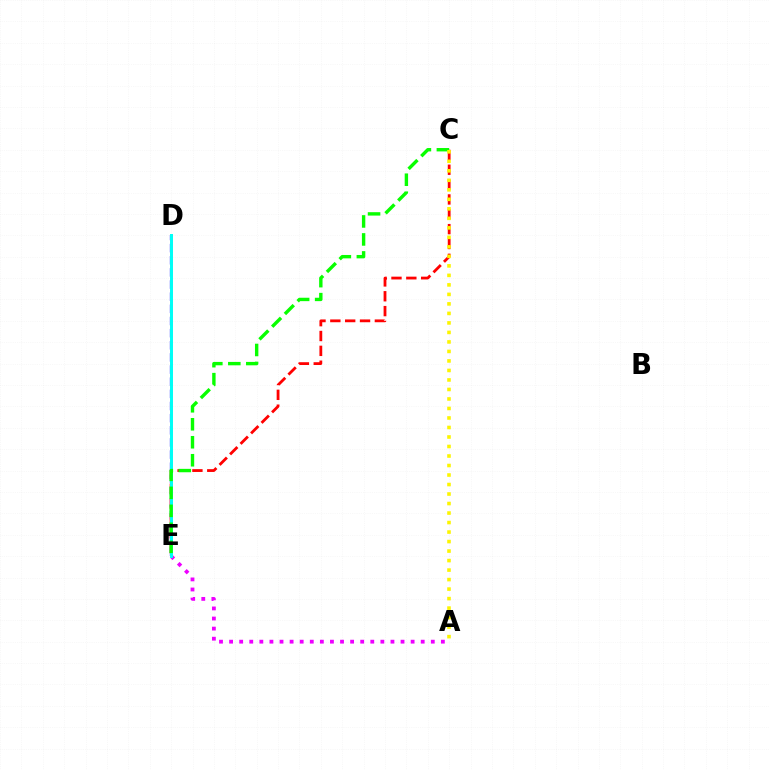{('A', 'E'): [{'color': '#ee00ff', 'line_style': 'dotted', 'thickness': 2.74}], ('D', 'E'): [{'color': '#0010ff', 'line_style': 'dashed', 'thickness': 1.65}, {'color': '#00fff6', 'line_style': 'solid', 'thickness': 2.15}], ('C', 'E'): [{'color': '#ff0000', 'line_style': 'dashed', 'thickness': 2.02}, {'color': '#08ff00', 'line_style': 'dashed', 'thickness': 2.44}], ('A', 'C'): [{'color': '#fcf500', 'line_style': 'dotted', 'thickness': 2.58}]}